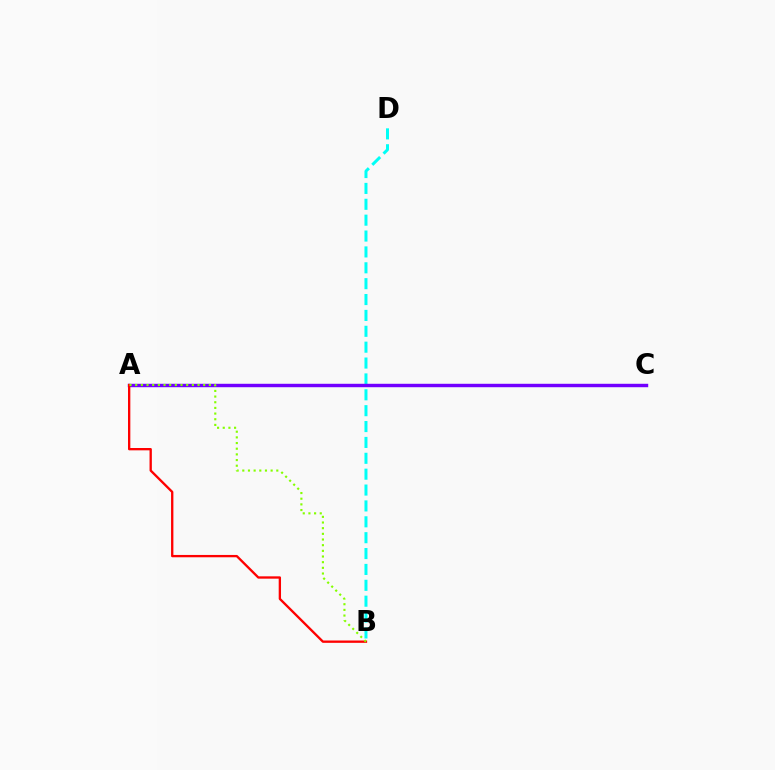{('B', 'D'): [{'color': '#00fff6', 'line_style': 'dashed', 'thickness': 2.16}], ('A', 'C'): [{'color': '#7200ff', 'line_style': 'solid', 'thickness': 2.47}], ('A', 'B'): [{'color': '#ff0000', 'line_style': 'solid', 'thickness': 1.68}, {'color': '#84ff00', 'line_style': 'dotted', 'thickness': 1.54}]}